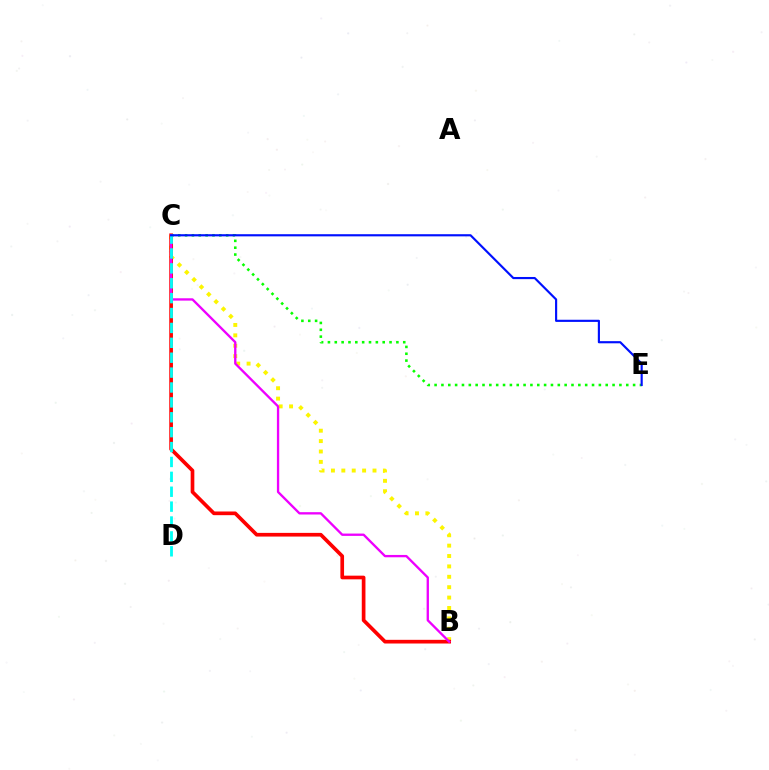{('B', 'C'): [{'color': '#fcf500', 'line_style': 'dotted', 'thickness': 2.82}, {'color': '#ff0000', 'line_style': 'solid', 'thickness': 2.65}, {'color': '#ee00ff', 'line_style': 'solid', 'thickness': 1.68}], ('C', 'E'): [{'color': '#08ff00', 'line_style': 'dotted', 'thickness': 1.86}, {'color': '#0010ff', 'line_style': 'solid', 'thickness': 1.55}], ('C', 'D'): [{'color': '#00fff6', 'line_style': 'dashed', 'thickness': 2.02}]}